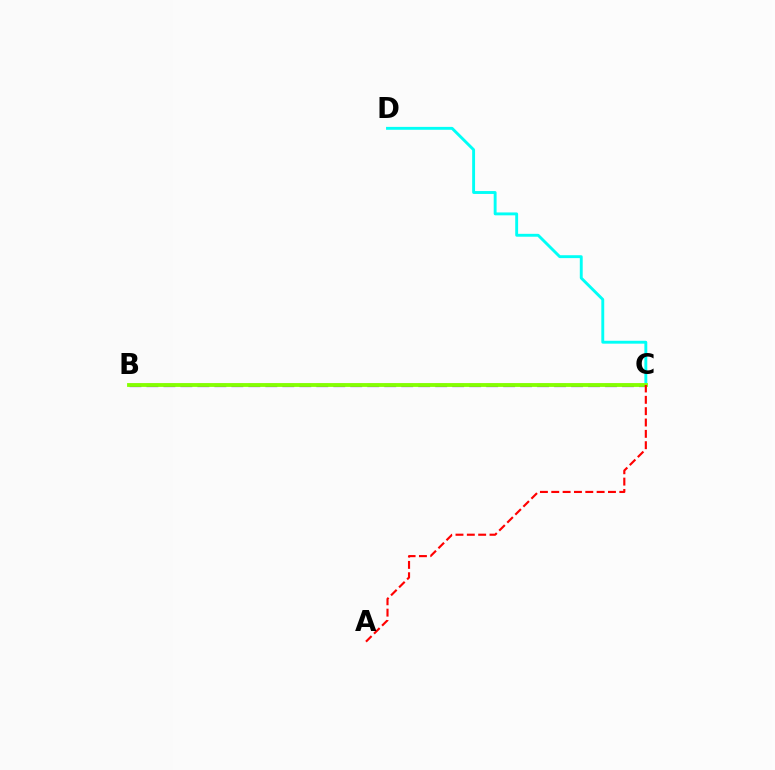{('B', 'C'): [{'color': '#7200ff', 'line_style': 'dashed', 'thickness': 2.31}, {'color': '#84ff00', 'line_style': 'solid', 'thickness': 2.76}], ('C', 'D'): [{'color': '#00fff6', 'line_style': 'solid', 'thickness': 2.08}], ('A', 'C'): [{'color': '#ff0000', 'line_style': 'dashed', 'thickness': 1.54}]}